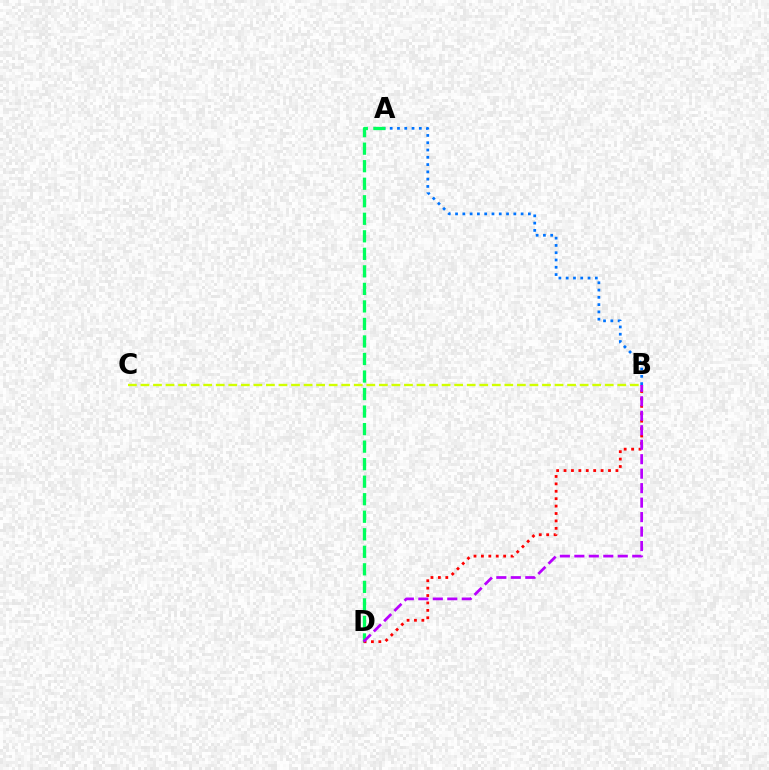{('A', 'D'): [{'color': '#00ff5c', 'line_style': 'dashed', 'thickness': 2.38}], ('A', 'B'): [{'color': '#0074ff', 'line_style': 'dotted', 'thickness': 1.98}], ('B', 'D'): [{'color': '#ff0000', 'line_style': 'dotted', 'thickness': 2.01}, {'color': '#b900ff', 'line_style': 'dashed', 'thickness': 1.97}], ('B', 'C'): [{'color': '#d1ff00', 'line_style': 'dashed', 'thickness': 1.7}]}